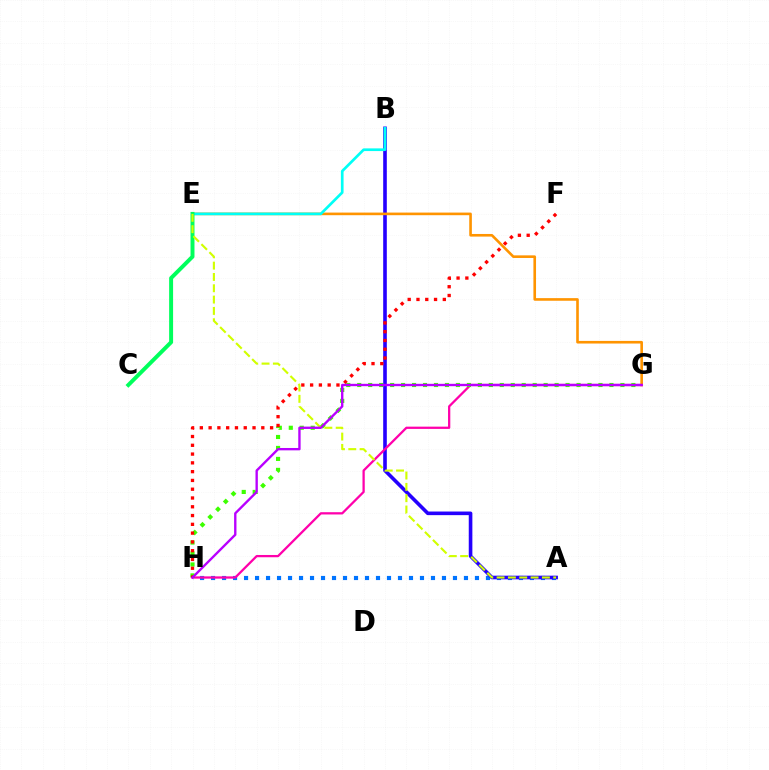{('A', 'H'): [{'color': '#0074ff', 'line_style': 'dotted', 'thickness': 2.99}], ('A', 'B'): [{'color': '#2500ff', 'line_style': 'solid', 'thickness': 2.6}], ('E', 'G'): [{'color': '#ff9400', 'line_style': 'solid', 'thickness': 1.89}], ('B', 'E'): [{'color': '#00fff6', 'line_style': 'solid', 'thickness': 1.93}], ('G', 'H'): [{'color': '#ff00ac', 'line_style': 'solid', 'thickness': 1.63}, {'color': '#3dff00', 'line_style': 'dotted', 'thickness': 2.98}, {'color': '#b900ff', 'line_style': 'solid', 'thickness': 1.7}], ('F', 'H'): [{'color': '#ff0000', 'line_style': 'dotted', 'thickness': 2.39}], ('C', 'E'): [{'color': '#00ff5c', 'line_style': 'solid', 'thickness': 2.85}], ('A', 'E'): [{'color': '#d1ff00', 'line_style': 'dashed', 'thickness': 1.54}]}